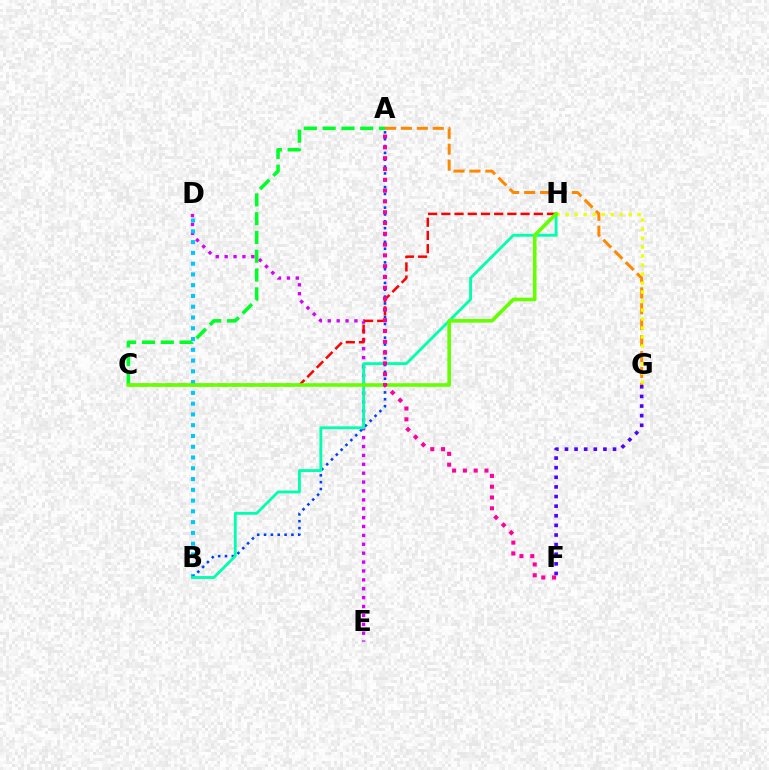{('A', 'G'): [{'color': '#ff8800', 'line_style': 'dashed', 'thickness': 2.16}], ('D', 'E'): [{'color': '#d600ff', 'line_style': 'dotted', 'thickness': 2.42}], ('B', 'D'): [{'color': '#00c7ff', 'line_style': 'dotted', 'thickness': 2.93}], ('G', 'H'): [{'color': '#eeff00', 'line_style': 'dotted', 'thickness': 2.44}], ('C', 'H'): [{'color': '#ff0000', 'line_style': 'dashed', 'thickness': 1.79}, {'color': '#66ff00', 'line_style': 'solid', 'thickness': 2.58}], ('A', 'C'): [{'color': '#00ff27', 'line_style': 'dashed', 'thickness': 2.55}], ('A', 'B'): [{'color': '#003fff', 'line_style': 'dotted', 'thickness': 1.86}], ('B', 'H'): [{'color': '#00ffaf', 'line_style': 'solid', 'thickness': 2.05}], ('F', 'G'): [{'color': '#4f00ff', 'line_style': 'dotted', 'thickness': 2.61}], ('A', 'F'): [{'color': '#ff00a0', 'line_style': 'dotted', 'thickness': 2.93}]}